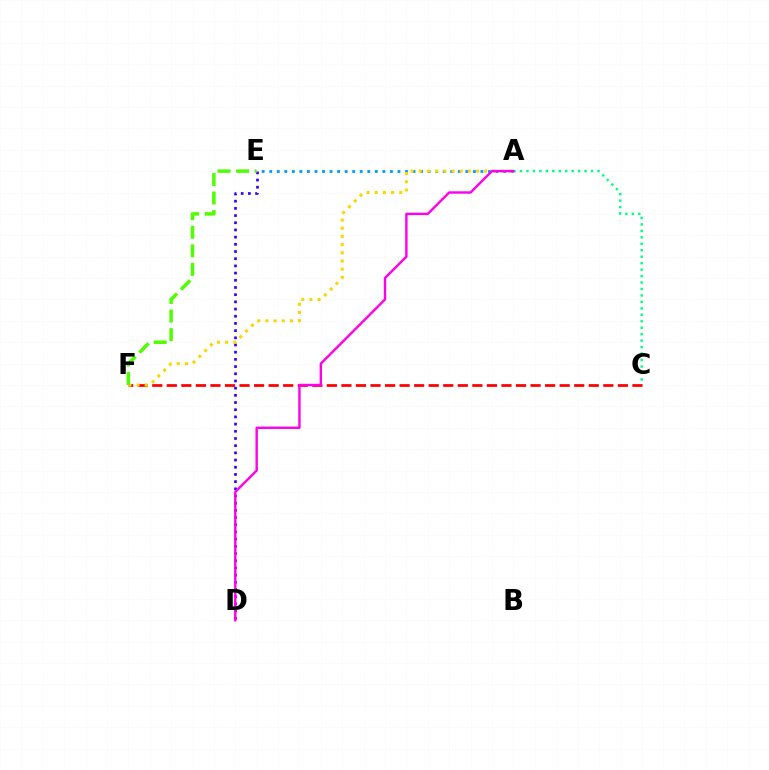{('A', 'E'): [{'color': '#009eff', 'line_style': 'dotted', 'thickness': 2.05}], ('D', 'E'): [{'color': '#3700ff', 'line_style': 'dotted', 'thickness': 1.95}], ('A', 'C'): [{'color': '#00ff86', 'line_style': 'dotted', 'thickness': 1.75}], ('C', 'F'): [{'color': '#ff0000', 'line_style': 'dashed', 'thickness': 1.98}], ('A', 'F'): [{'color': '#ffd500', 'line_style': 'dotted', 'thickness': 2.22}], ('A', 'D'): [{'color': '#ff00ed', 'line_style': 'solid', 'thickness': 1.73}], ('E', 'F'): [{'color': '#4fff00', 'line_style': 'dashed', 'thickness': 2.52}]}